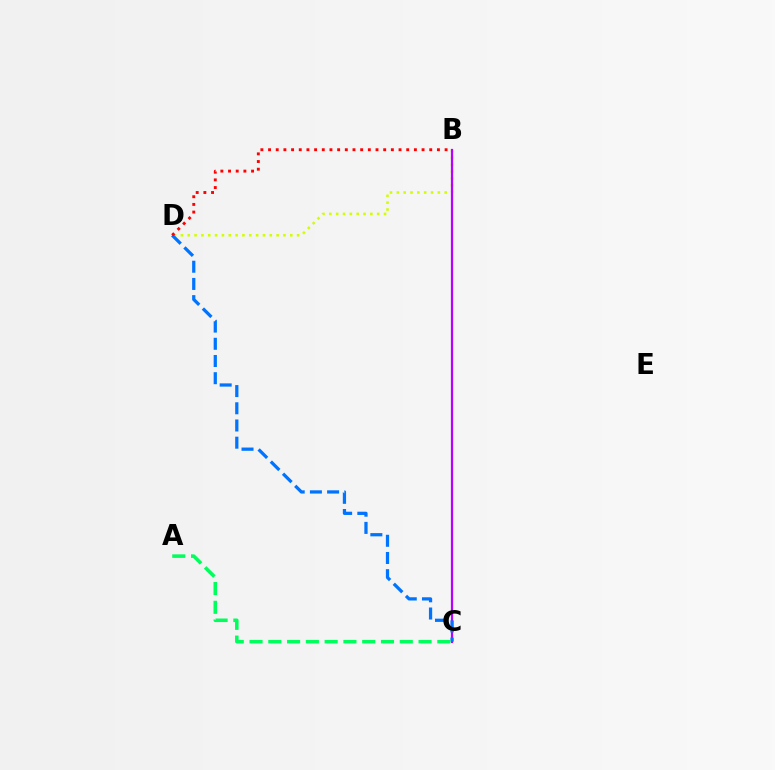{('B', 'D'): [{'color': '#d1ff00', 'line_style': 'dotted', 'thickness': 1.86}, {'color': '#ff0000', 'line_style': 'dotted', 'thickness': 2.09}], ('B', 'C'): [{'color': '#b900ff', 'line_style': 'solid', 'thickness': 1.61}], ('C', 'D'): [{'color': '#0074ff', 'line_style': 'dashed', 'thickness': 2.34}], ('A', 'C'): [{'color': '#00ff5c', 'line_style': 'dashed', 'thickness': 2.55}]}